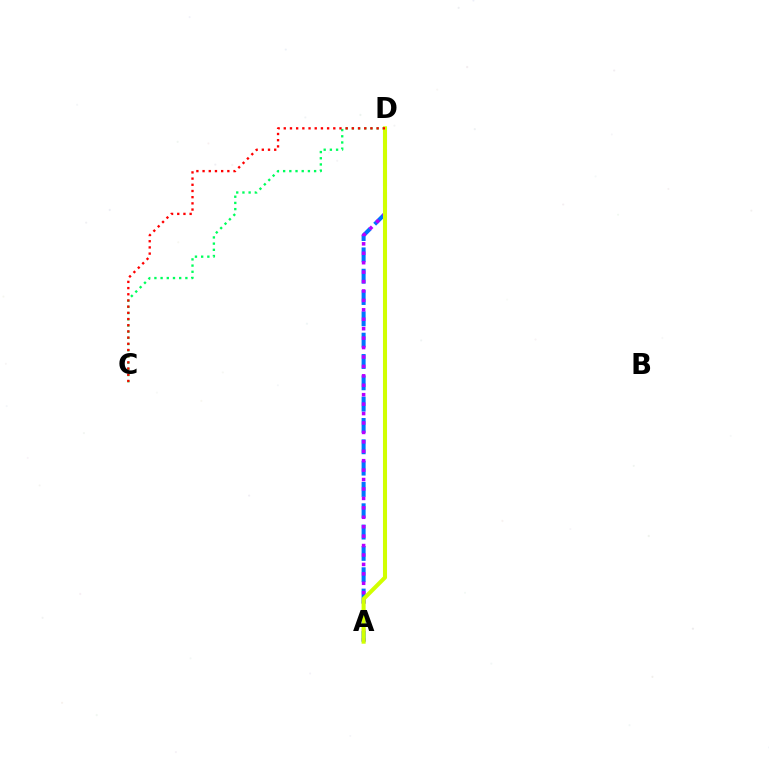{('A', 'D'): [{'color': '#0074ff', 'line_style': 'dashed', 'thickness': 2.9}, {'color': '#b900ff', 'line_style': 'dotted', 'thickness': 2.56}, {'color': '#d1ff00', 'line_style': 'solid', 'thickness': 2.92}], ('C', 'D'): [{'color': '#00ff5c', 'line_style': 'dotted', 'thickness': 1.68}, {'color': '#ff0000', 'line_style': 'dotted', 'thickness': 1.68}]}